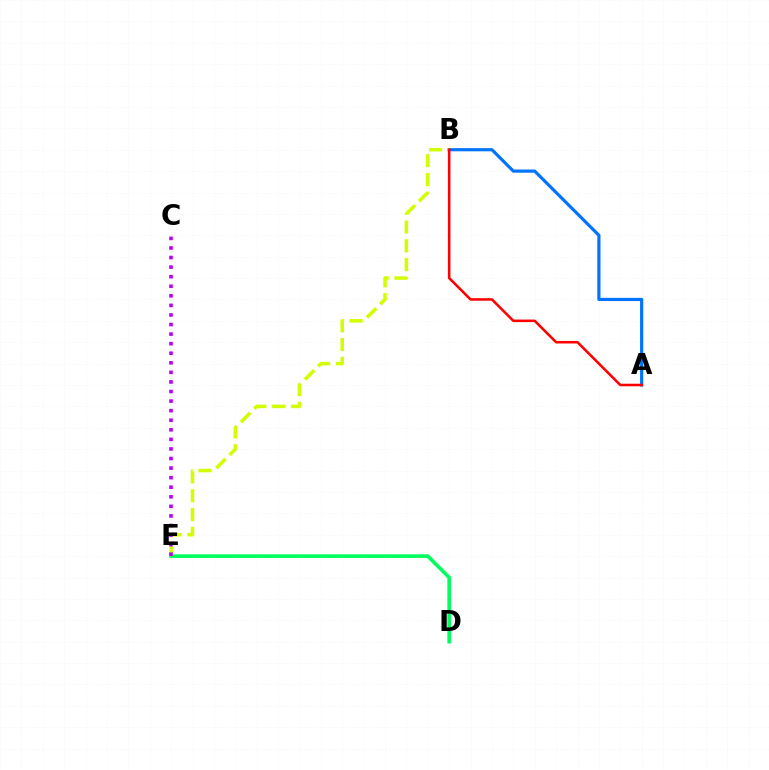{('D', 'E'): [{'color': '#00ff5c', 'line_style': 'solid', 'thickness': 2.6}], ('A', 'B'): [{'color': '#0074ff', 'line_style': 'solid', 'thickness': 2.29}, {'color': '#ff0000', 'line_style': 'solid', 'thickness': 1.84}], ('B', 'E'): [{'color': '#d1ff00', 'line_style': 'dashed', 'thickness': 2.55}], ('C', 'E'): [{'color': '#b900ff', 'line_style': 'dotted', 'thickness': 2.6}]}